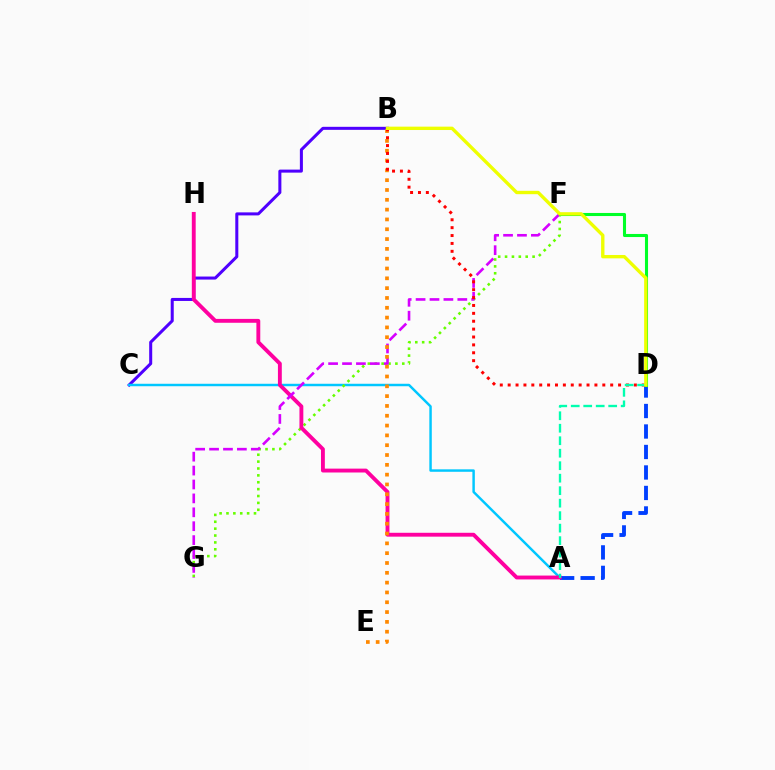{('A', 'D'): [{'color': '#003fff', 'line_style': 'dashed', 'thickness': 2.78}, {'color': '#00ffaf', 'line_style': 'dashed', 'thickness': 1.7}], ('B', 'C'): [{'color': '#4f00ff', 'line_style': 'solid', 'thickness': 2.18}], ('A', 'C'): [{'color': '#00c7ff', 'line_style': 'solid', 'thickness': 1.77}], ('F', 'G'): [{'color': '#66ff00', 'line_style': 'dotted', 'thickness': 1.87}, {'color': '#d600ff', 'line_style': 'dashed', 'thickness': 1.89}], ('A', 'H'): [{'color': '#ff00a0', 'line_style': 'solid', 'thickness': 2.79}], ('B', 'E'): [{'color': '#ff8800', 'line_style': 'dotted', 'thickness': 2.67}], ('B', 'D'): [{'color': '#ff0000', 'line_style': 'dotted', 'thickness': 2.14}, {'color': '#eeff00', 'line_style': 'solid', 'thickness': 2.42}], ('D', 'F'): [{'color': '#00ff27', 'line_style': 'solid', 'thickness': 2.22}]}